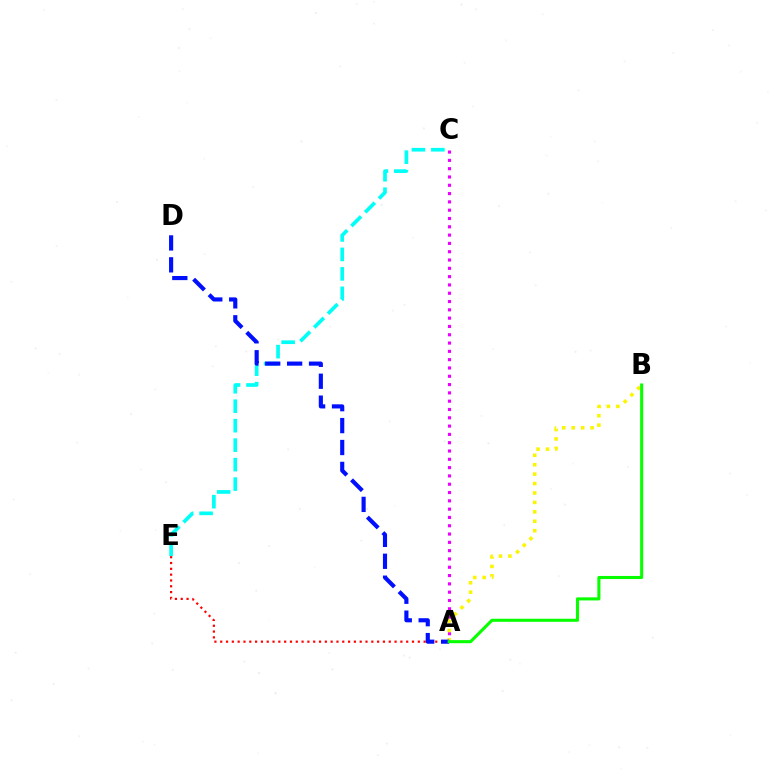{('C', 'E'): [{'color': '#00fff6', 'line_style': 'dashed', 'thickness': 2.65}], ('A', 'E'): [{'color': '#ff0000', 'line_style': 'dotted', 'thickness': 1.58}], ('A', 'C'): [{'color': '#ee00ff', 'line_style': 'dotted', 'thickness': 2.26}], ('A', 'B'): [{'color': '#fcf500', 'line_style': 'dotted', 'thickness': 2.56}, {'color': '#08ff00', 'line_style': 'solid', 'thickness': 2.22}], ('A', 'D'): [{'color': '#0010ff', 'line_style': 'dashed', 'thickness': 2.98}]}